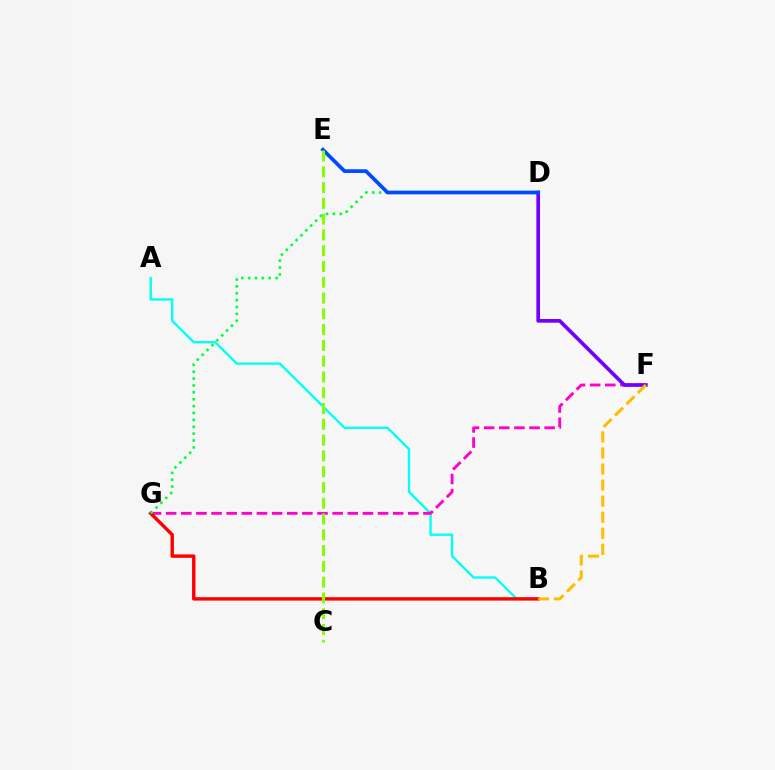{('A', 'B'): [{'color': '#00fff6', 'line_style': 'solid', 'thickness': 1.68}], ('F', 'G'): [{'color': '#ff00cf', 'line_style': 'dashed', 'thickness': 2.06}], ('B', 'G'): [{'color': '#ff0000', 'line_style': 'solid', 'thickness': 2.45}], ('D', 'F'): [{'color': '#7200ff', 'line_style': 'solid', 'thickness': 2.65}], ('D', 'G'): [{'color': '#00ff39', 'line_style': 'dotted', 'thickness': 1.87}], ('D', 'E'): [{'color': '#004bff', 'line_style': 'solid', 'thickness': 2.69}], ('C', 'E'): [{'color': '#84ff00', 'line_style': 'dashed', 'thickness': 2.14}], ('B', 'F'): [{'color': '#ffbd00', 'line_style': 'dashed', 'thickness': 2.18}]}